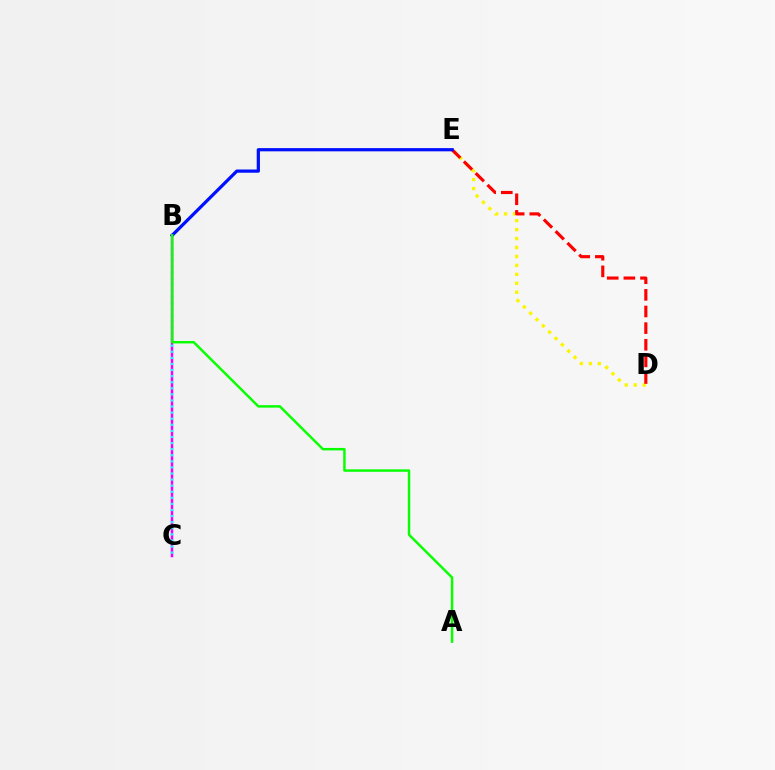{('B', 'C'): [{'color': '#ee00ff', 'line_style': 'solid', 'thickness': 1.79}, {'color': '#00fff6', 'line_style': 'dotted', 'thickness': 1.65}], ('D', 'E'): [{'color': '#fcf500', 'line_style': 'dotted', 'thickness': 2.43}, {'color': '#ff0000', 'line_style': 'dashed', 'thickness': 2.26}], ('B', 'E'): [{'color': '#0010ff', 'line_style': 'solid', 'thickness': 2.32}], ('A', 'B'): [{'color': '#08ff00', 'line_style': 'solid', 'thickness': 1.77}]}